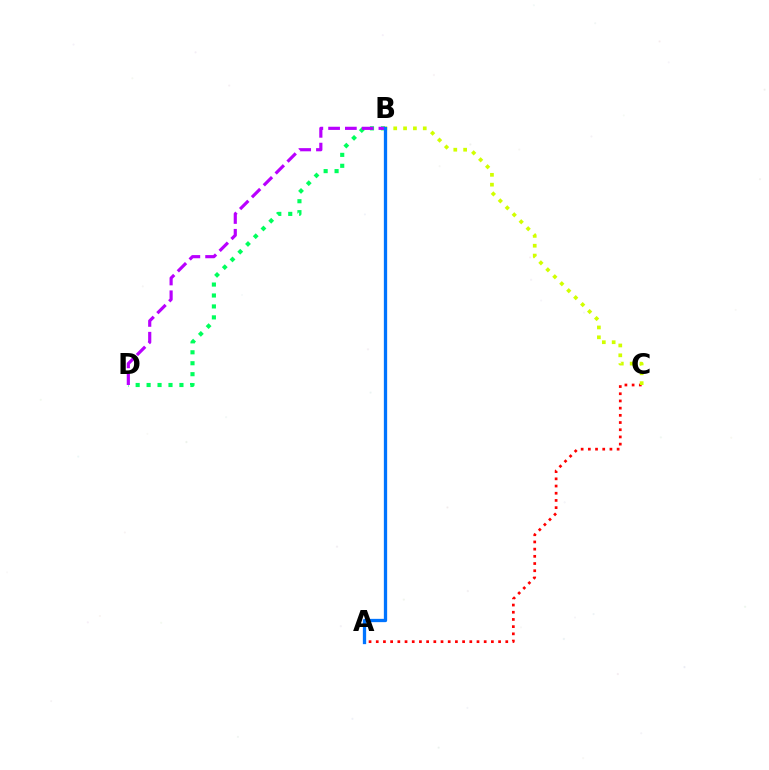{('A', 'C'): [{'color': '#ff0000', 'line_style': 'dotted', 'thickness': 1.96}], ('B', 'C'): [{'color': '#d1ff00', 'line_style': 'dotted', 'thickness': 2.68}], ('B', 'D'): [{'color': '#00ff5c', 'line_style': 'dotted', 'thickness': 2.97}, {'color': '#b900ff', 'line_style': 'dashed', 'thickness': 2.28}], ('A', 'B'): [{'color': '#0074ff', 'line_style': 'solid', 'thickness': 2.37}]}